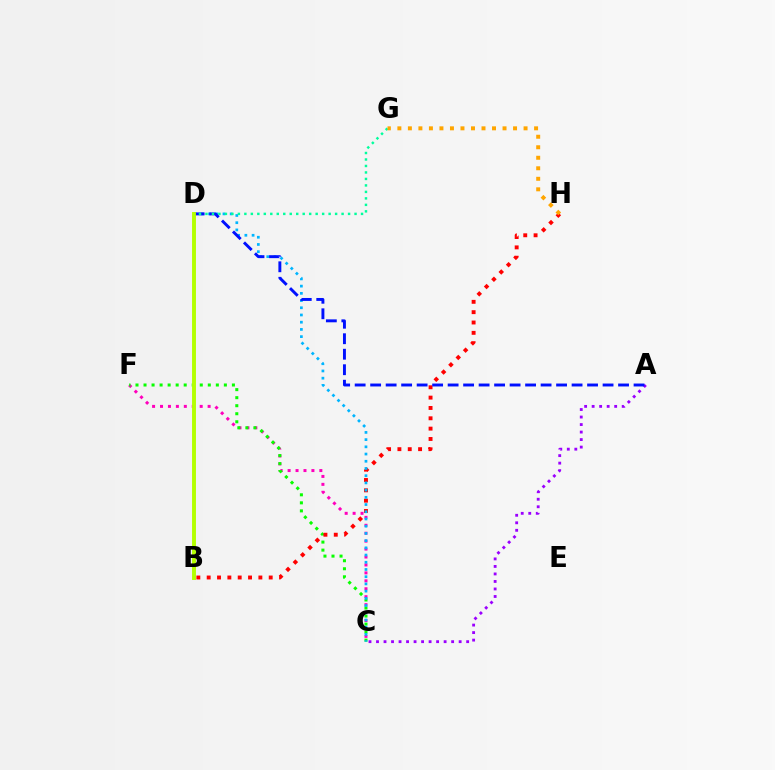{('A', 'C'): [{'color': '#9b00ff', 'line_style': 'dotted', 'thickness': 2.04}], ('C', 'F'): [{'color': '#ff00bd', 'line_style': 'dotted', 'thickness': 2.16}, {'color': '#08ff00', 'line_style': 'dotted', 'thickness': 2.18}], ('B', 'H'): [{'color': '#ff0000', 'line_style': 'dotted', 'thickness': 2.81}], ('C', 'D'): [{'color': '#00b5ff', 'line_style': 'dotted', 'thickness': 1.96}], ('A', 'D'): [{'color': '#0010ff', 'line_style': 'dashed', 'thickness': 2.1}], ('D', 'G'): [{'color': '#00ff9d', 'line_style': 'dotted', 'thickness': 1.76}], ('G', 'H'): [{'color': '#ffa500', 'line_style': 'dotted', 'thickness': 2.86}], ('B', 'D'): [{'color': '#b3ff00', 'line_style': 'solid', 'thickness': 2.82}]}